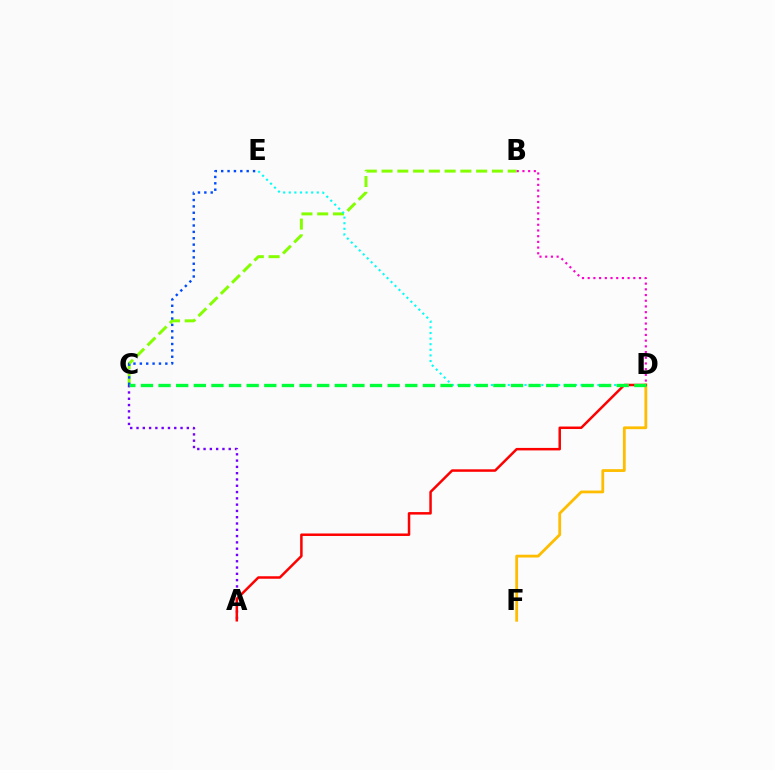{('B', 'C'): [{'color': '#84ff00', 'line_style': 'dashed', 'thickness': 2.14}], ('B', 'D'): [{'color': '#ff00cf', 'line_style': 'dotted', 'thickness': 1.55}], ('A', 'C'): [{'color': '#7200ff', 'line_style': 'dotted', 'thickness': 1.71}], ('C', 'E'): [{'color': '#004bff', 'line_style': 'dotted', 'thickness': 1.73}], ('D', 'E'): [{'color': '#00fff6', 'line_style': 'dotted', 'thickness': 1.52}], ('D', 'F'): [{'color': '#ffbd00', 'line_style': 'solid', 'thickness': 2.01}], ('A', 'D'): [{'color': '#ff0000', 'line_style': 'solid', 'thickness': 1.8}], ('C', 'D'): [{'color': '#00ff39', 'line_style': 'dashed', 'thickness': 2.39}]}